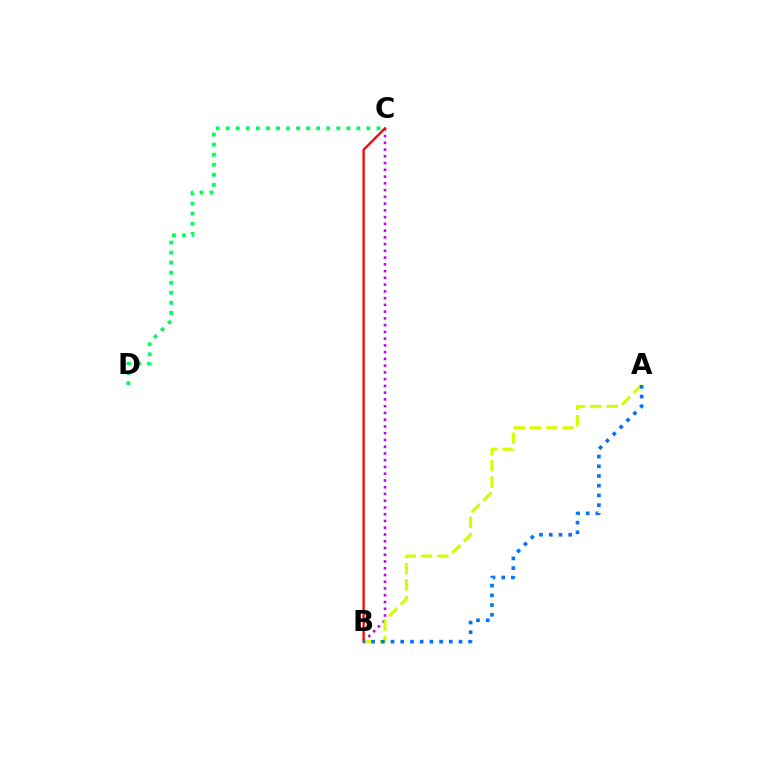{('C', 'D'): [{'color': '#00ff5c', 'line_style': 'dotted', 'thickness': 2.73}], ('B', 'C'): [{'color': '#b900ff', 'line_style': 'dotted', 'thickness': 1.83}, {'color': '#ff0000', 'line_style': 'solid', 'thickness': 1.65}], ('A', 'B'): [{'color': '#d1ff00', 'line_style': 'dashed', 'thickness': 2.22}, {'color': '#0074ff', 'line_style': 'dotted', 'thickness': 2.64}]}